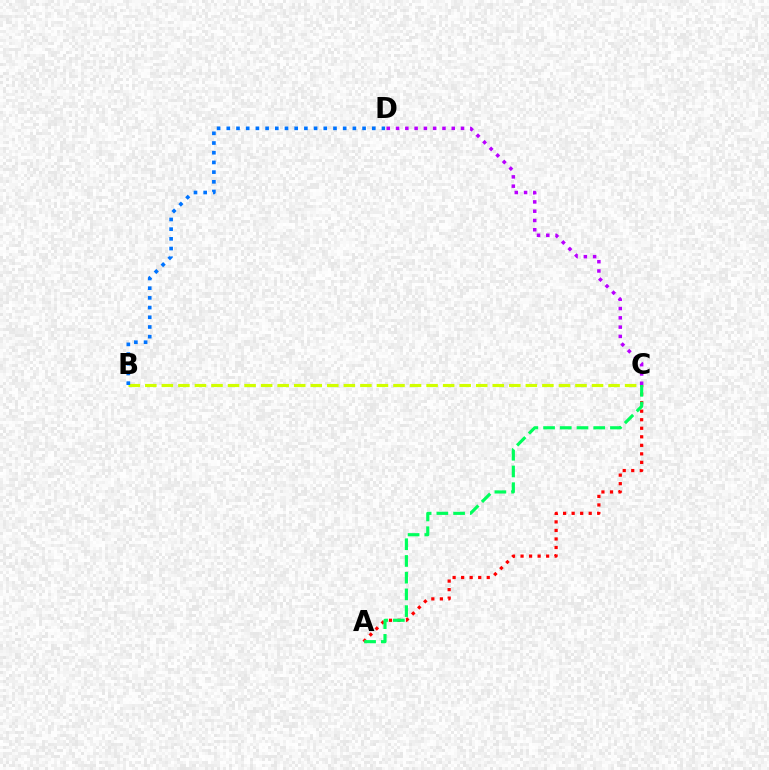{('B', 'C'): [{'color': '#d1ff00', 'line_style': 'dashed', 'thickness': 2.25}], ('C', 'D'): [{'color': '#b900ff', 'line_style': 'dotted', 'thickness': 2.52}], ('A', 'C'): [{'color': '#ff0000', 'line_style': 'dotted', 'thickness': 2.32}, {'color': '#00ff5c', 'line_style': 'dashed', 'thickness': 2.27}], ('B', 'D'): [{'color': '#0074ff', 'line_style': 'dotted', 'thickness': 2.64}]}